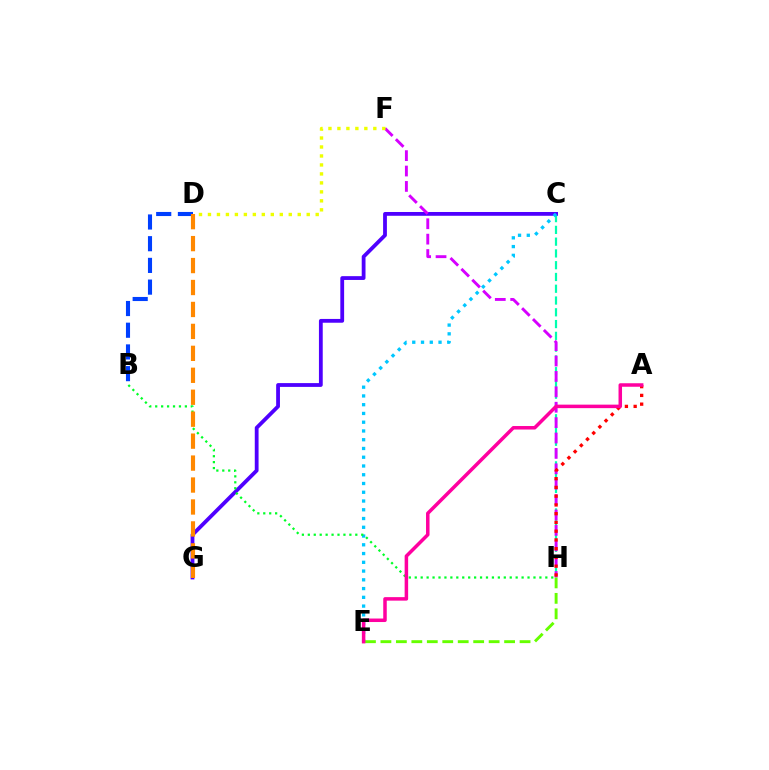{('C', 'H'): [{'color': '#00ffaf', 'line_style': 'dashed', 'thickness': 1.6}], ('C', 'G'): [{'color': '#4f00ff', 'line_style': 'solid', 'thickness': 2.73}], ('F', 'H'): [{'color': '#d600ff', 'line_style': 'dashed', 'thickness': 2.09}], ('D', 'F'): [{'color': '#eeff00', 'line_style': 'dotted', 'thickness': 2.44}], ('C', 'E'): [{'color': '#00c7ff', 'line_style': 'dotted', 'thickness': 2.38}], ('E', 'H'): [{'color': '#66ff00', 'line_style': 'dashed', 'thickness': 2.1}], ('B', 'H'): [{'color': '#00ff27', 'line_style': 'dotted', 'thickness': 1.61}], ('B', 'D'): [{'color': '#003fff', 'line_style': 'dashed', 'thickness': 2.95}], ('A', 'H'): [{'color': '#ff0000', 'line_style': 'dotted', 'thickness': 2.38}], ('D', 'G'): [{'color': '#ff8800', 'line_style': 'dashed', 'thickness': 2.98}], ('A', 'E'): [{'color': '#ff00a0', 'line_style': 'solid', 'thickness': 2.53}]}